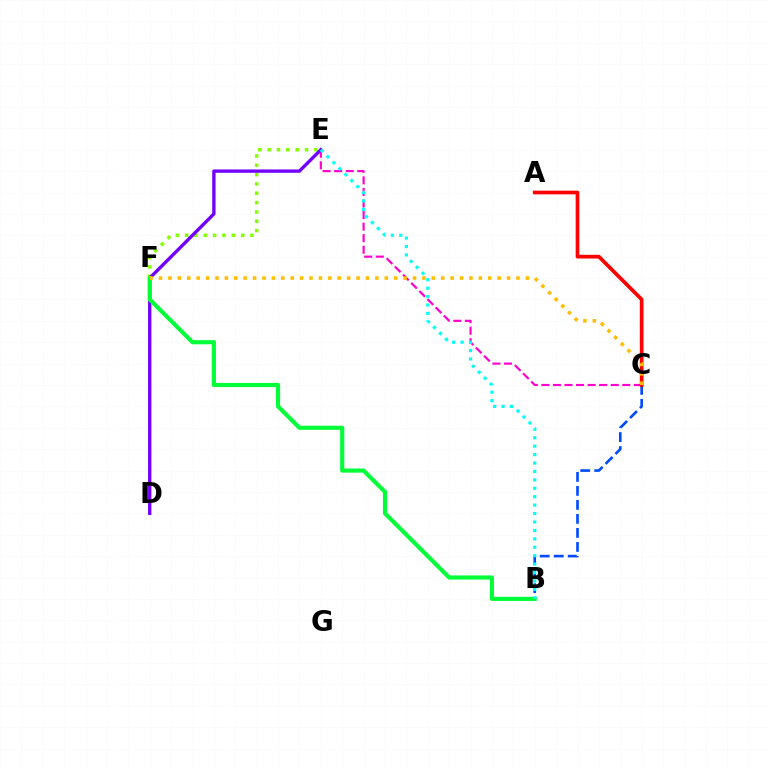{('E', 'F'): [{'color': '#84ff00', 'line_style': 'dotted', 'thickness': 2.54}], ('C', 'E'): [{'color': '#ff00cf', 'line_style': 'dashed', 'thickness': 1.57}], ('D', 'E'): [{'color': '#7200ff', 'line_style': 'solid', 'thickness': 2.41}], ('B', 'C'): [{'color': '#004bff', 'line_style': 'dashed', 'thickness': 1.9}], ('B', 'F'): [{'color': '#00ff39', 'line_style': 'solid', 'thickness': 2.97}], ('A', 'C'): [{'color': '#ff0000', 'line_style': 'solid', 'thickness': 2.66}], ('C', 'F'): [{'color': '#ffbd00', 'line_style': 'dotted', 'thickness': 2.56}], ('B', 'E'): [{'color': '#00fff6', 'line_style': 'dotted', 'thickness': 2.29}]}